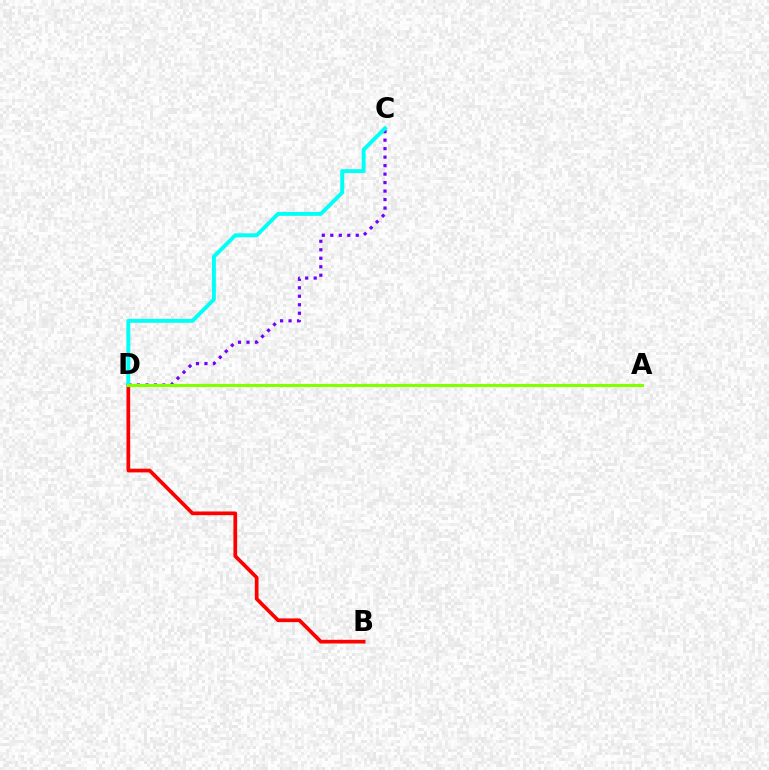{('C', 'D'): [{'color': '#7200ff', 'line_style': 'dotted', 'thickness': 2.31}, {'color': '#00fff6', 'line_style': 'solid', 'thickness': 2.82}], ('B', 'D'): [{'color': '#ff0000', 'line_style': 'solid', 'thickness': 2.67}], ('A', 'D'): [{'color': '#84ff00', 'line_style': 'solid', 'thickness': 2.25}]}